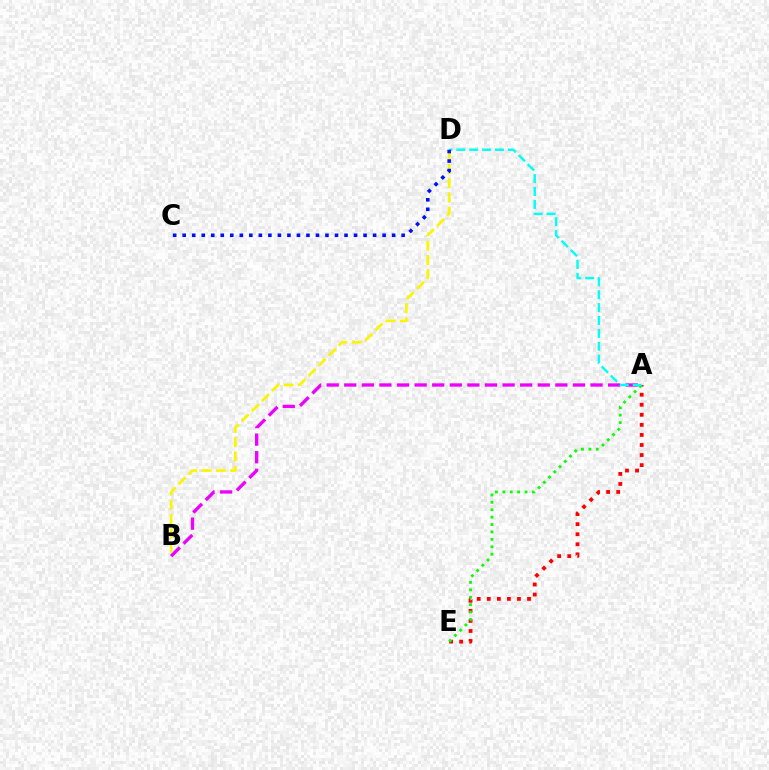{('A', 'E'): [{'color': '#ff0000', 'line_style': 'dotted', 'thickness': 2.73}, {'color': '#08ff00', 'line_style': 'dotted', 'thickness': 2.01}], ('A', 'B'): [{'color': '#ee00ff', 'line_style': 'dashed', 'thickness': 2.39}], ('B', 'D'): [{'color': '#fcf500', 'line_style': 'dashed', 'thickness': 1.94}], ('A', 'D'): [{'color': '#00fff6', 'line_style': 'dashed', 'thickness': 1.75}], ('C', 'D'): [{'color': '#0010ff', 'line_style': 'dotted', 'thickness': 2.59}]}